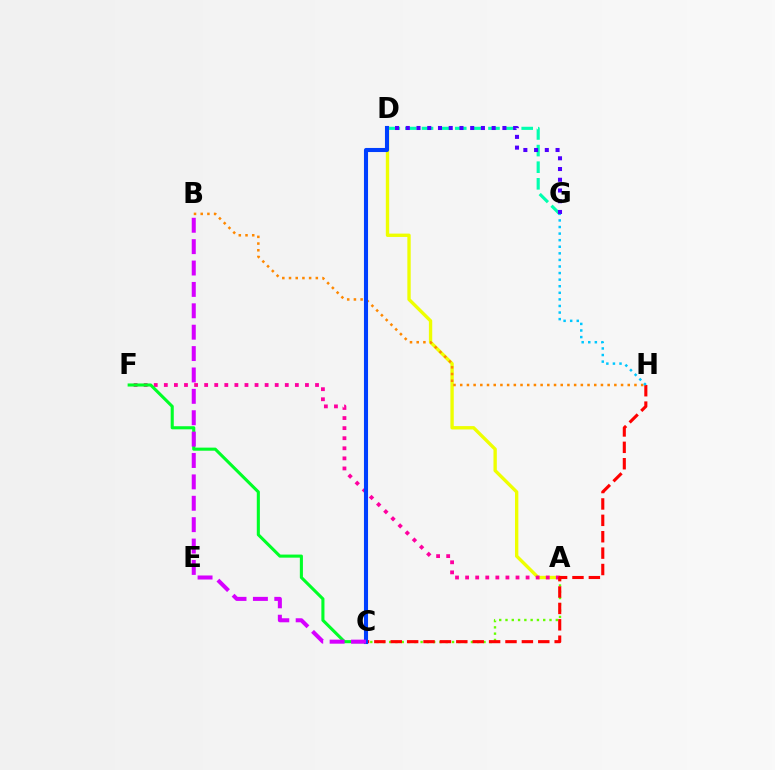{('D', 'G'): [{'color': '#00ffaf', 'line_style': 'dashed', 'thickness': 2.26}, {'color': '#4f00ff', 'line_style': 'dotted', 'thickness': 2.92}], ('A', 'C'): [{'color': '#66ff00', 'line_style': 'dotted', 'thickness': 1.71}], ('A', 'D'): [{'color': '#eeff00', 'line_style': 'solid', 'thickness': 2.41}], ('B', 'H'): [{'color': '#ff8800', 'line_style': 'dotted', 'thickness': 1.82}], ('A', 'F'): [{'color': '#ff00a0', 'line_style': 'dotted', 'thickness': 2.74}], ('C', 'F'): [{'color': '#00ff27', 'line_style': 'solid', 'thickness': 2.22}], ('C', 'H'): [{'color': '#ff0000', 'line_style': 'dashed', 'thickness': 2.23}], ('G', 'H'): [{'color': '#00c7ff', 'line_style': 'dotted', 'thickness': 1.79}], ('C', 'D'): [{'color': '#003fff', 'line_style': 'solid', 'thickness': 2.94}], ('B', 'C'): [{'color': '#d600ff', 'line_style': 'dashed', 'thickness': 2.91}]}